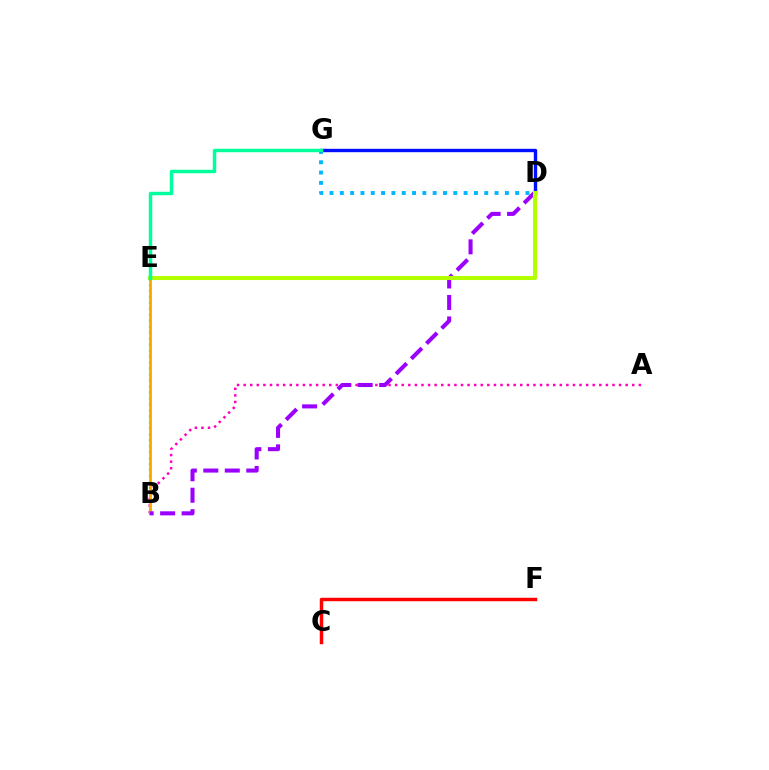{('D', 'G'): [{'color': '#00b5ff', 'line_style': 'dotted', 'thickness': 2.8}, {'color': '#0010ff', 'line_style': 'solid', 'thickness': 2.45}], ('A', 'B'): [{'color': '#ff00bd', 'line_style': 'dotted', 'thickness': 1.79}], ('B', 'E'): [{'color': '#08ff00', 'line_style': 'dotted', 'thickness': 1.62}, {'color': '#ffa500', 'line_style': 'solid', 'thickness': 2.01}], ('C', 'F'): [{'color': '#ff0000', 'line_style': 'solid', 'thickness': 2.48}], ('B', 'D'): [{'color': '#9b00ff', 'line_style': 'dashed', 'thickness': 2.92}], ('D', 'E'): [{'color': '#b3ff00', 'line_style': 'solid', 'thickness': 2.94}], ('E', 'G'): [{'color': '#00ff9d', 'line_style': 'solid', 'thickness': 2.49}]}